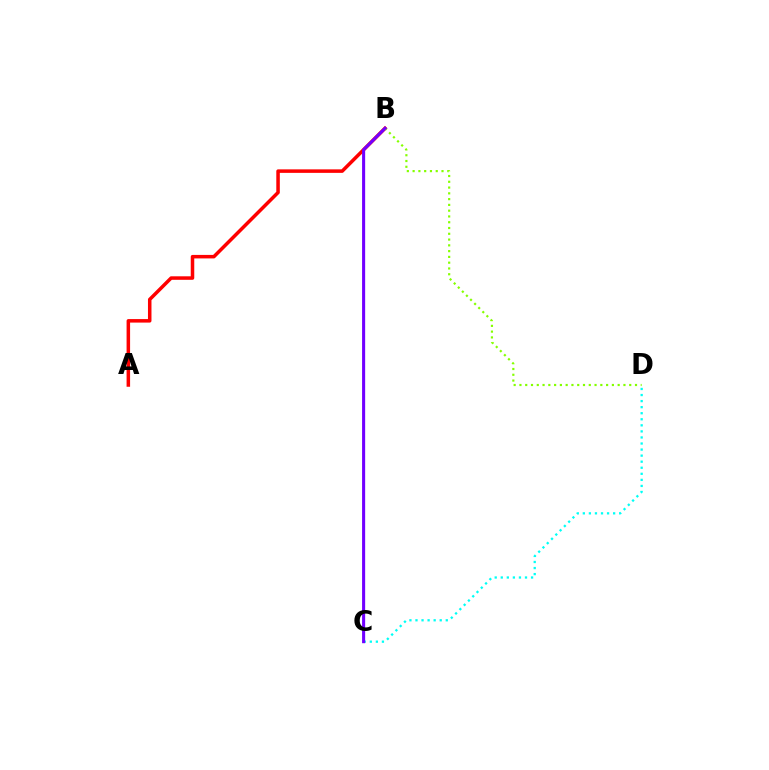{('A', 'B'): [{'color': '#ff0000', 'line_style': 'solid', 'thickness': 2.53}], ('C', 'D'): [{'color': '#00fff6', 'line_style': 'dotted', 'thickness': 1.65}], ('B', 'D'): [{'color': '#84ff00', 'line_style': 'dotted', 'thickness': 1.57}], ('B', 'C'): [{'color': '#7200ff', 'line_style': 'solid', 'thickness': 2.21}]}